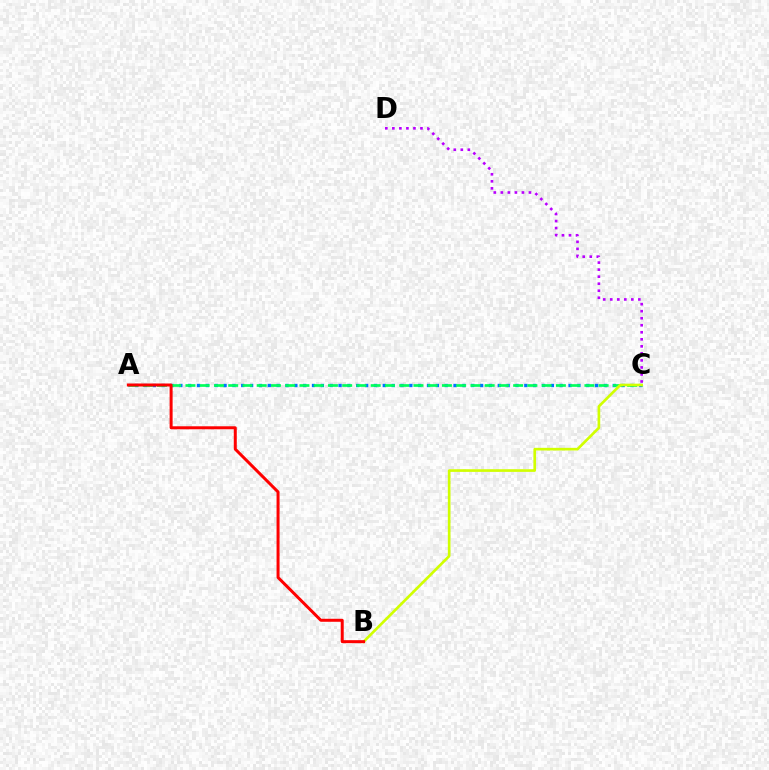{('A', 'C'): [{'color': '#0074ff', 'line_style': 'dotted', 'thickness': 2.4}, {'color': '#00ff5c', 'line_style': 'dashed', 'thickness': 1.94}], ('B', 'C'): [{'color': '#d1ff00', 'line_style': 'solid', 'thickness': 1.92}], ('C', 'D'): [{'color': '#b900ff', 'line_style': 'dotted', 'thickness': 1.91}], ('A', 'B'): [{'color': '#ff0000', 'line_style': 'solid', 'thickness': 2.16}]}